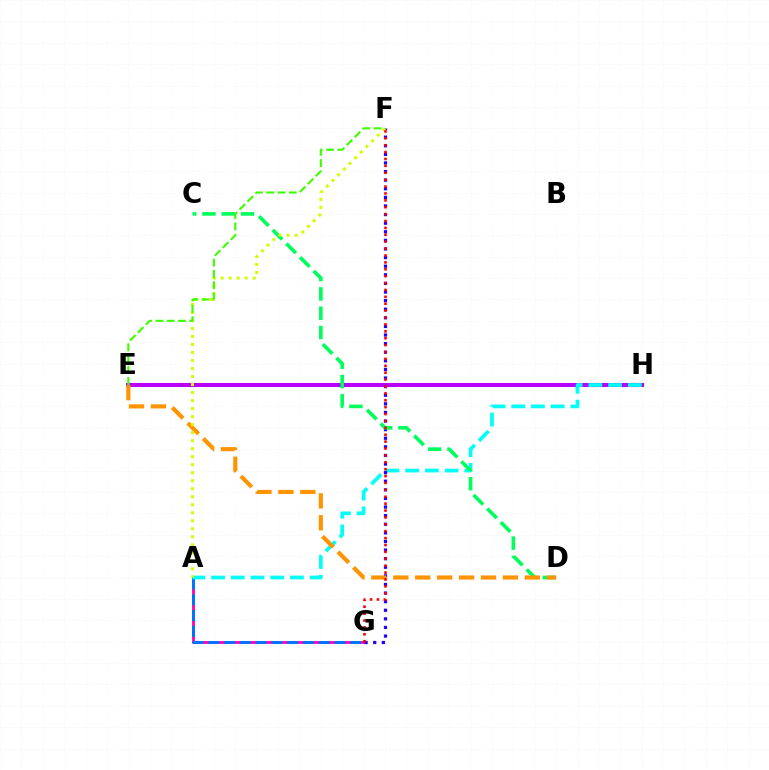{('E', 'H'): [{'color': '#b900ff', 'line_style': 'solid', 'thickness': 2.92}], ('A', 'G'): [{'color': '#ff00ac', 'line_style': 'solid', 'thickness': 2.01}, {'color': '#0074ff', 'line_style': 'dashed', 'thickness': 2.14}], ('A', 'H'): [{'color': '#00fff6', 'line_style': 'dashed', 'thickness': 2.68}], ('F', 'G'): [{'color': '#2500ff', 'line_style': 'dotted', 'thickness': 2.34}, {'color': '#ff0000', 'line_style': 'dotted', 'thickness': 1.87}], ('C', 'D'): [{'color': '#00ff5c', 'line_style': 'dashed', 'thickness': 2.62}], ('D', 'E'): [{'color': '#ff9400', 'line_style': 'dashed', 'thickness': 2.98}], ('A', 'F'): [{'color': '#d1ff00', 'line_style': 'dotted', 'thickness': 2.18}], ('E', 'F'): [{'color': '#3dff00', 'line_style': 'dashed', 'thickness': 1.53}]}